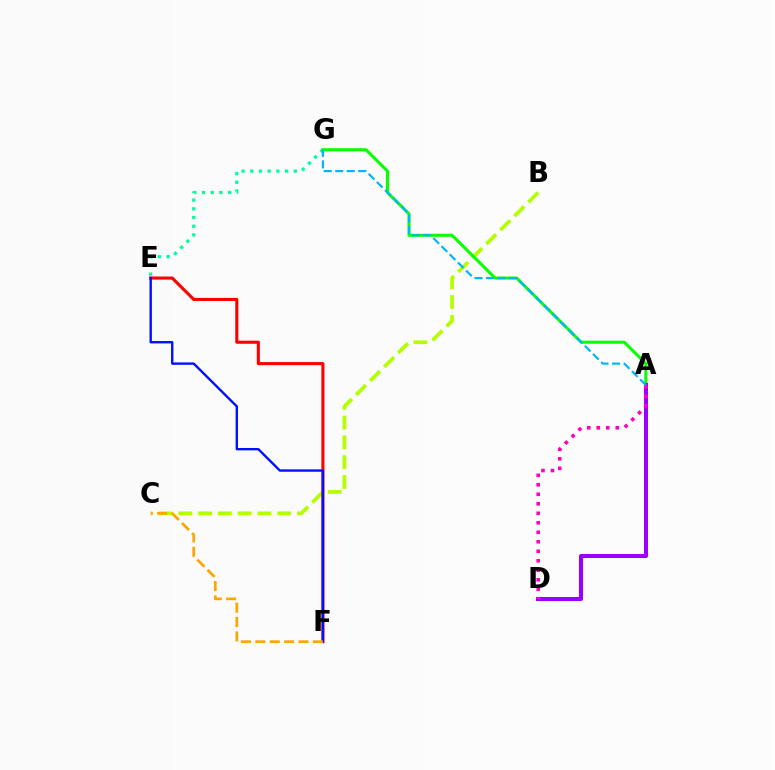{('B', 'C'): [{'color': '#b3ff00', 'line_style': 'dashed', 'thickness': 2.69}], ('E', 'G'): [{'color': '#00ff9d', 'line_style': 'dotted', 'thickness': 2.36}], ('E', 'F'): [{'color': '#ff0000', 'line_style': 'solid', 'thickness': 2.23}, {'color': '#0010ff', 'line_style': 'solid', 'thickness': 1.72}], ('A', 'G'): [{'color': '#08ff00', 'line_style': 'solid', 'thickness': 2.19}, {'color': '#00b5ff', 'line_style': 'dashed', 'thickness': 1.57}], ('C', 'F'): [{'color': '#ffa500', 'line_style': 'dashed', 'thickness': 1.95}], ('A', 'D'): [{'color': '#9b00ff', 'line_style': 'solid', 'thickness': 2.92}, {'color': '#ff00bd', 'line_style': 'dotted', 'thickness': 2.58}]}